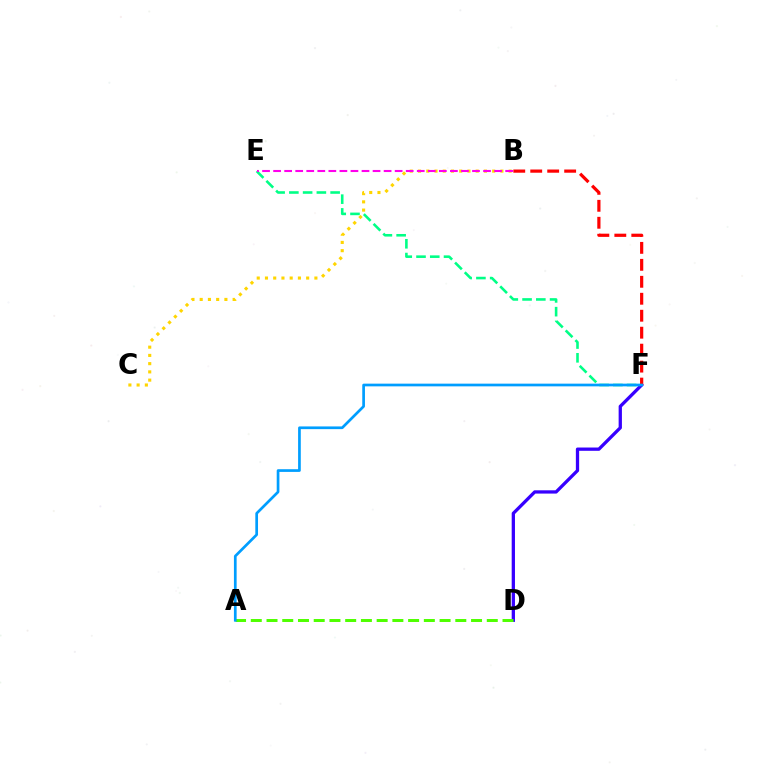{('E', 'F'): [{'color': '#00ff86', 'line_style': 'dashed', 'thickness': 1.87}], ('D', 'F'): [{'color': '#3700ff', 'line_style': 'solid', 'thickness': 2.36}], ('B', 'C'): [{'color': '#ffd500', 'line_style': 'dotted', 'thickness': 2.24}], ('B', 'E'): [{'color': '#ff00ed', 'line_style': 'dashed', 'thickness': 1.5}], ('B', 'F'): [{'color': '#ff0000', 'line_style': 'dashed', 'thickness': 2.3}], ('A', 'D'): [{'color': '#4fff00', 'line_style': 'dashed', 'thickness': 2.14}], ('A', 'F'): [{'color': '#009eff', 'line_style': 'solid', 'thickness': 1.94}]}